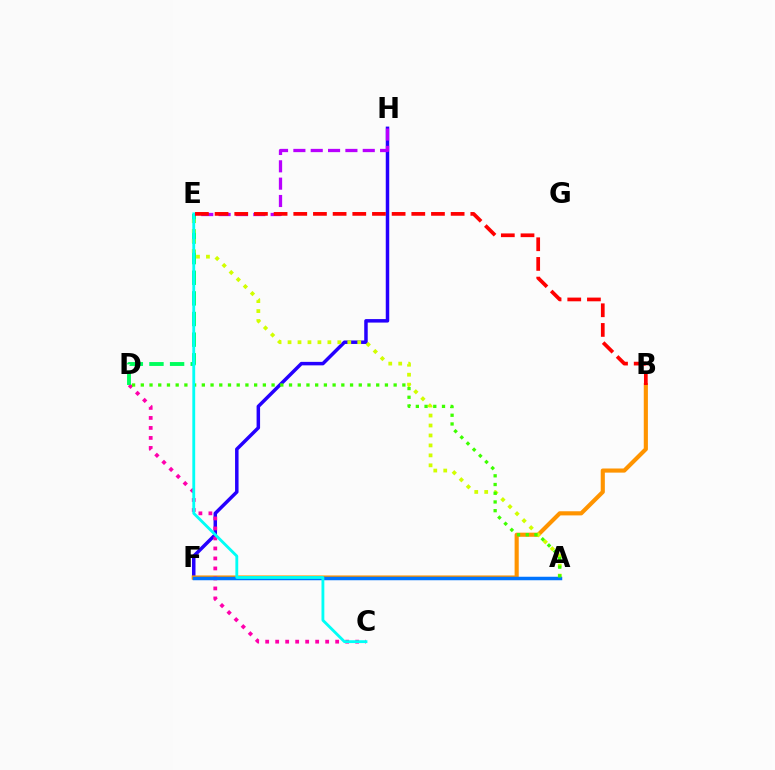{('F', 'H'): [{'color': '#2500ff', 'line_style': 'solid', 'thickness': 2.51}], ('B', 'F'): [{'color': '#ff9400', 'line_style': 'solid', 'thickness': 2.97}], ('C', 'D'): [{'color': '#ff00ac', 'line_style': 'dotted', 'thickness': 2.72}], ('D', 'E'): [{'color': '#00ff5c', 'line_style': 'dashed', 'thickness': 2.8}], ('A', 'E'): [{'color': '#d1ff00', 'line_style': 'dotted', 'thickness': 2.71}], ('A', 'F'): [{'color': '#0074ff', 'line_style': 'solid', 'thickness': 2.51}], ('A', 'D'): [{'color': '#3dff00', 'line_style': 'dotted', 'thickness': 2.37}], ('E', 'H'): [{'color': '#b900ff', 'line_style': 'dashed', 'thickness': 2.36}], ('C', 'E'): [{'color': '#00fff6', 'line_style': 'solid', 'thickness': 2.05}], ('B', 'E'): [{'color': '#ff0000', 'line_style': 'dashed', 'thickness': 2.67}]}